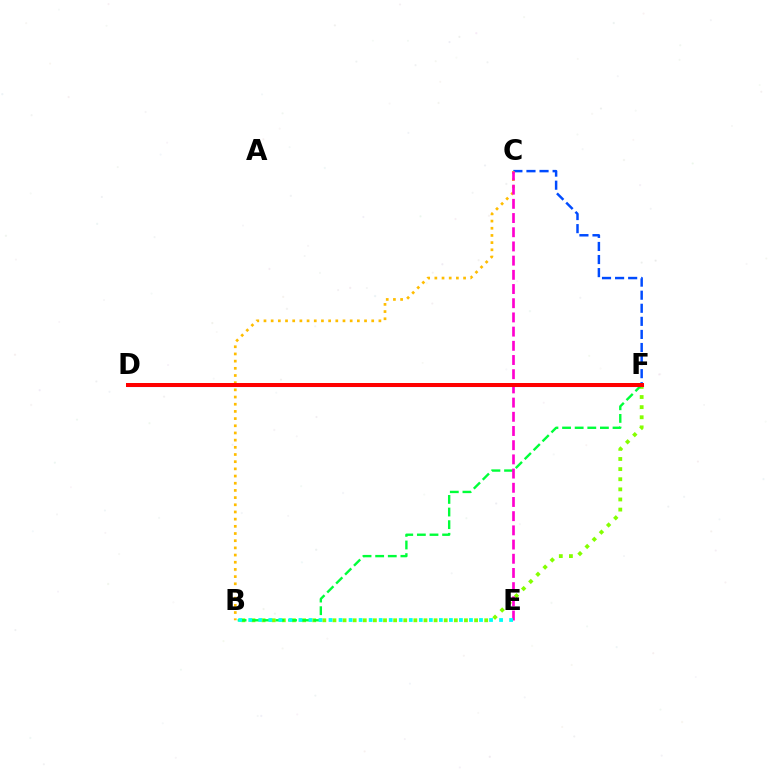{('B', 'F'): [{'color': '#84ff00', 'line_style': 'dotted', 'thickness': 2.75}, {'color': '#00ff39', 'line_style': 'dashed', 'thickness': 1.71}], ('C', 'F'): [{'color': '#004bff', 'line_style': 'dashed', 'thickness': 1.78}], ('B', 'C'): [{'color': '#ffbd00', 'line_style': 'dotted', 'thickness': 1.95}], ('D', 'F'): [{'color': '#7200ff', 'line_style': 'solid', 'thickness': 2.22}, {'color': '#ff0000', 'line_style': 'solid', 'thickness': 2.88}], ('C', 'E'): [{'color': '#ff00cf', 'line_style': 'dashed', 'thickness': 1.93}], ('B', 'E'): [{'color': '#00fff6', 'line_style': 'dotted', 'thickness': 2.73}]}